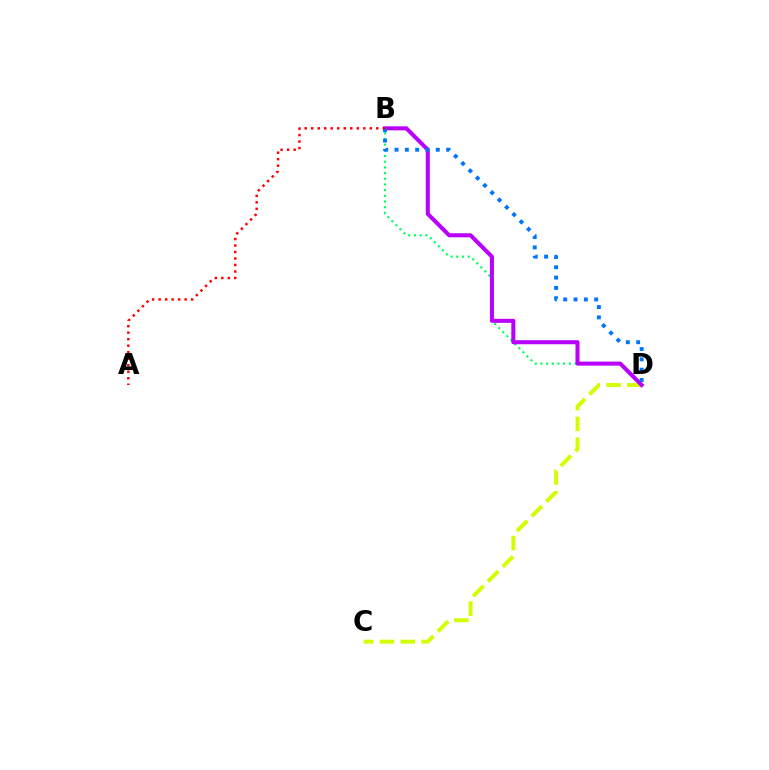{('B', 'D'): [{'color': '#00ff5c', 'line_style': 'dotted', 'thickness': 1.54}, {'color': '#b900ff', 'line_style': 'solid', 'thickness': 2.91}, {'color': '#0074ff', 'line_style': 'dotted', 'thickness': 2.8}], ('C', 'D'): [{'color': '#d1ff00', 'line_style': 'dashed', 'thickness': 2.83}], ('A', 'B'): [{'color': '#ff0000', 'line_style': 'dotted', 'thickness': 1.77}]}